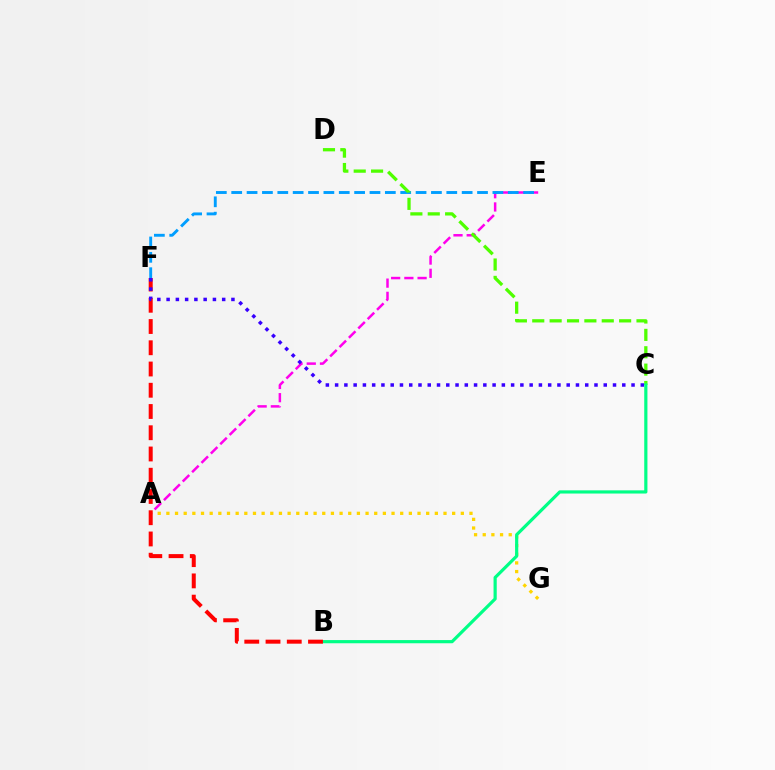{('A', 'E'): [{'color': '#ff00ed', 'line_style': 'dashed', 'thickness': 1.8}], ('A', 'G'): [{'color': '#ffd500', 'line_style': 'dotted', 'thickness': 2.35}], ('E', 'F'): [{'color': '#009eff', 'line_style': 'dashed', 'thickness': 2.09}], ('C', 'D'): [{'color': '#4fff00', 'line_style': 'dashed', 'thickness': 2.36}], ('B', 'C'): [{'color': '#00ff86', 'line_style': 'solid', 'thickness': 2.29}], ('B', 'F'): [{'color': '#ff0000', 'line_style': 'dashed', 'thickness': 2.89}], ('C', 'F'): [{'color': '#3700ff', 'line_style': 'dotted', 'thickness': 2.52}]}